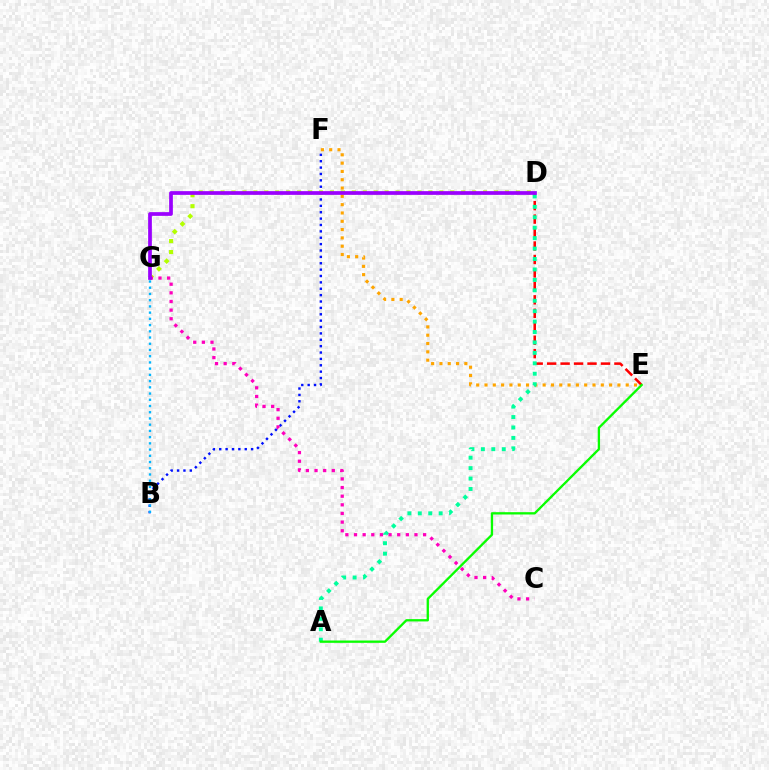{('E', 'F'): [{'color': '#ffa500', 'line_style': 'dotted', 'thickness': 2.26}], ('D', 'E'): [{'color': '#ff0000', 'line_style': 'dashed', 'thickness': 1.83}], ('B', 'F'): [{'color': '#0010ff', 'line_style': 'dotted', 'thickness': 1.73}], ('A', 'D'): [{'color': '#00ff9d', 'line_style': 'dotted', 'thickness': 2.83}], ('D', 'G'): [{'color': '#b3ff00', 'line_style': 'dotted', 'thickness': 2.97}, {'color': '#9b00ff', 'line_style': 'solid', 'thickness': 2.68}], ('B', 'G'): [{'color': '#00b5ff', 'line_style': 'dotted', 'thickness': 1.69}], ('C', 'G'): [{'color': '#ff00bd', 'line_style': 'dotted', 'thickness': 2.35}], ('A', 'E'): [{'color': '#08ff00', 'line_style': 'solid', 'thickness': 1.67}]}